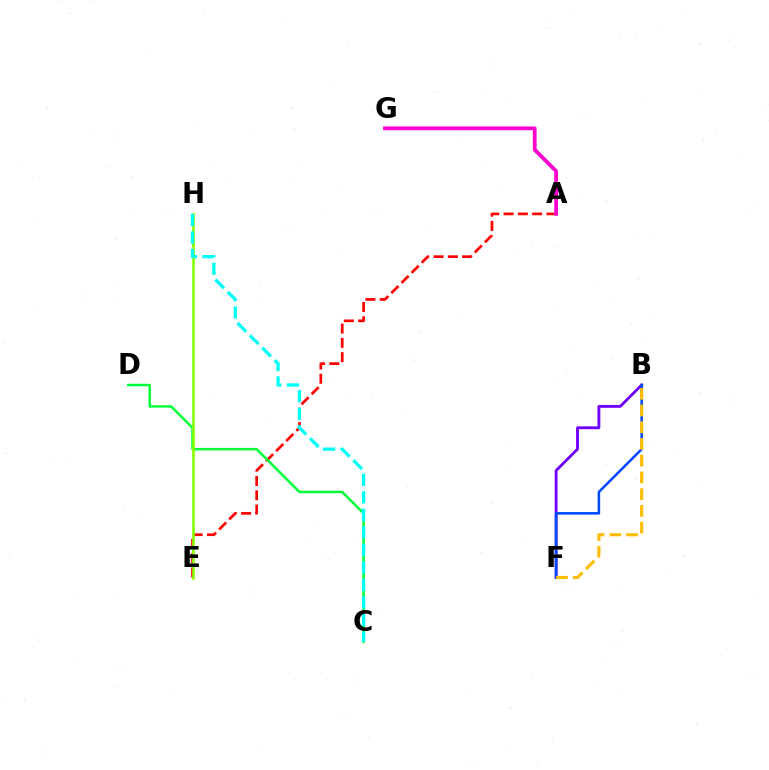{('A', 'E'): [{'color': '#ff0000', 'line_style': 'dashed', 'thickness': 1.94}], ('C', 'D'): [{'color': '#00ff39', 'line_style': 'solid', 'thickness': 1.8}], ('E', 'H'): [{'color': '#84ff00', 'line_style': 'solid', 'thickness': 1.88}], ('B', 'F'): [{'color': '#7200ff', 'line_style': 'solid', 'thickness': 2.06}, {'color': '#004bff', 'line_style': 'solid', 'thickness': 1.84}, {'color': '#ffbd00', 'line_style': 'dashed', 'thickness': 2.27}], ('C', 'H'): [{'color': '#00fff6', 'line_style': 'dashed', 'thickness': 2.38}], ('A', 'G'): [{'color': '#ff00cf', 'line_style': 'solid', 'thickness': 2.7}]}